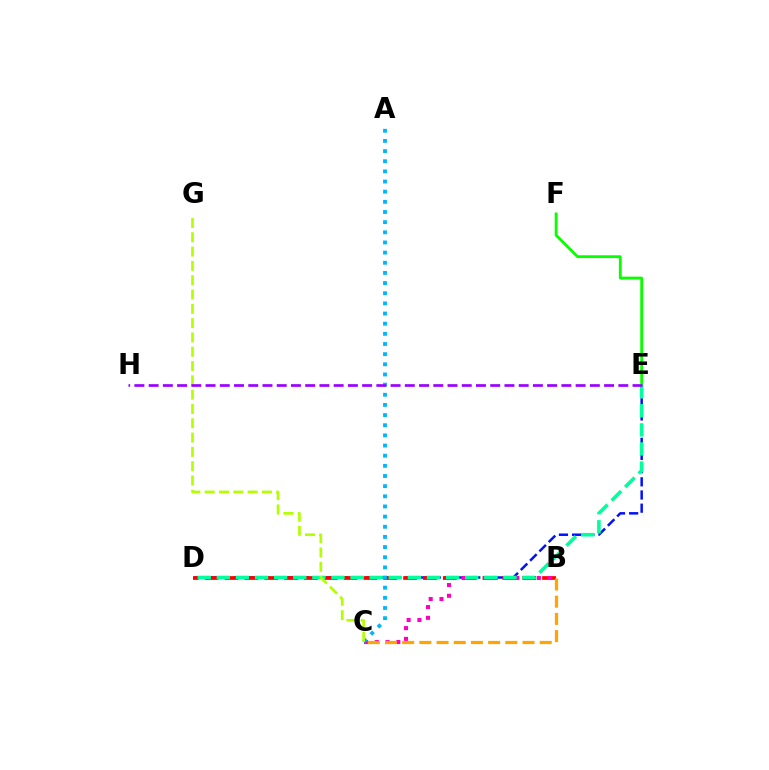{('D', 'E'): [{'color': '#0010ff', 'line_style': 'dashed', 'thickness': 1.79}, {'color': '#00ff9d', 'line_style': 'dashed', 'thickness': 2.6}], ('E', 'F'): [{'color': '#08ff00', 'line_style': 'solid', 'thickness': 2.03}], ('B', 'D'): [{'color': '#ff0000', 'line_style': 'dashed', 'thickness': 2.7}], ('B', 'C'): [{'color': '#ff00bd', 'line_style': 'dotted', 'thickness': 2.92}, {'color': '#ffa500', 'line_style': 'dashed', 'thickness': 2.34}], ('A', 'C'): [{'color': '#00b5ff', 'line_style': 'dotted', 'thickness': 2.76}], ('C', 'G'): [{'color': '#b3ff00', 'line_style': 'dashed', 'thickness': 1.94}], ('E', 'H'): [{'color': '#9b00ff', 'line_style': 'dashed', 'thickness': 1.93}]}